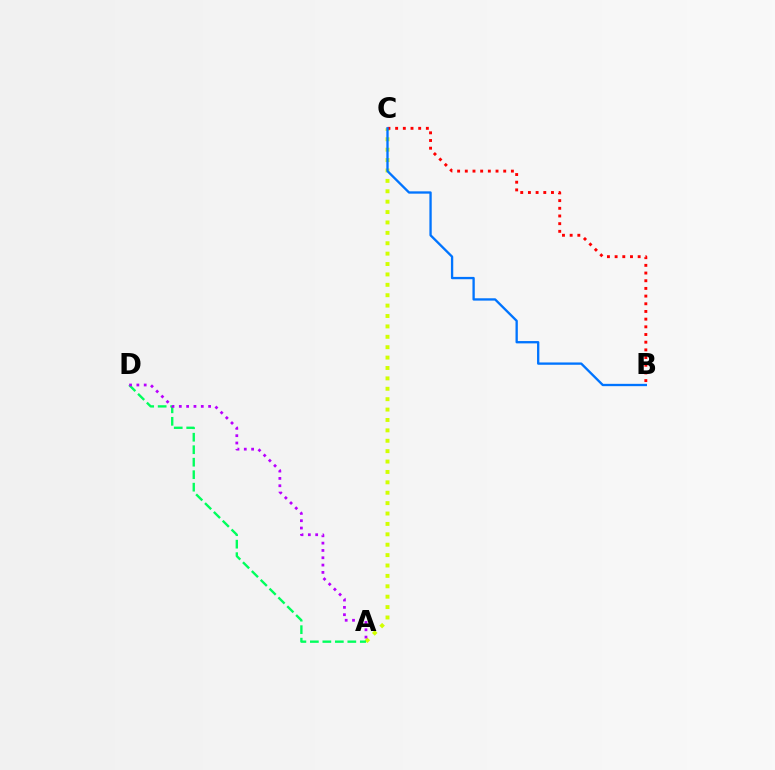{('A', 'C'): [{'color': '#d1ff00', 'line_style': 'dotted', 'thickness': 2.82}], ('B', 'C'): [{'color': '#ff0000', 'line_style': 'dotted', 'thickness': 2.09}, {'color': '#0074ff', 'line_style': 'solid', 'thickness': 1.67}], ('A', 'D'): [{'color': '#00ff5c', 'line_style': 'dashed', 'thickness': 1.7}, {'color': '#b900ff', 'line_style': 'dotted', 'thickness': 1.99}]}